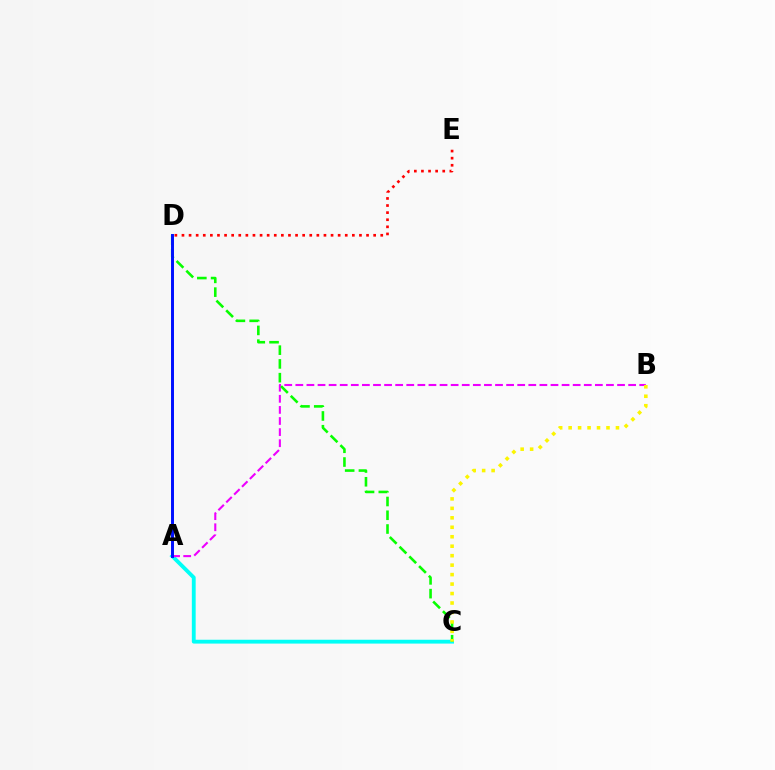{('A', 'C'): [{'color': '#00fff6', 'line_style': 'solid', 'thickness': 2.76}], ('A', 'B'): [{'color': '#ee00ff', 'line_style': 'dashed', 'thickness': 1.51}], ('D', 'E'): [{'color': '#ff0000', 'line_style': 'dotted', 'thickness': 1.93}], ('C', 'D'): [{'color': '#08ff00', 'line_style': 'dashed', 'thickness': 1.87}], ('B', 'C'): [{'color': '#fcf500', 'line_style': 'dotted', 'thickness': 2.57}], ('A', 'D'): [{'color': '#0010ff', 'line_style': 'solid', 'thickness': 2.13}]}